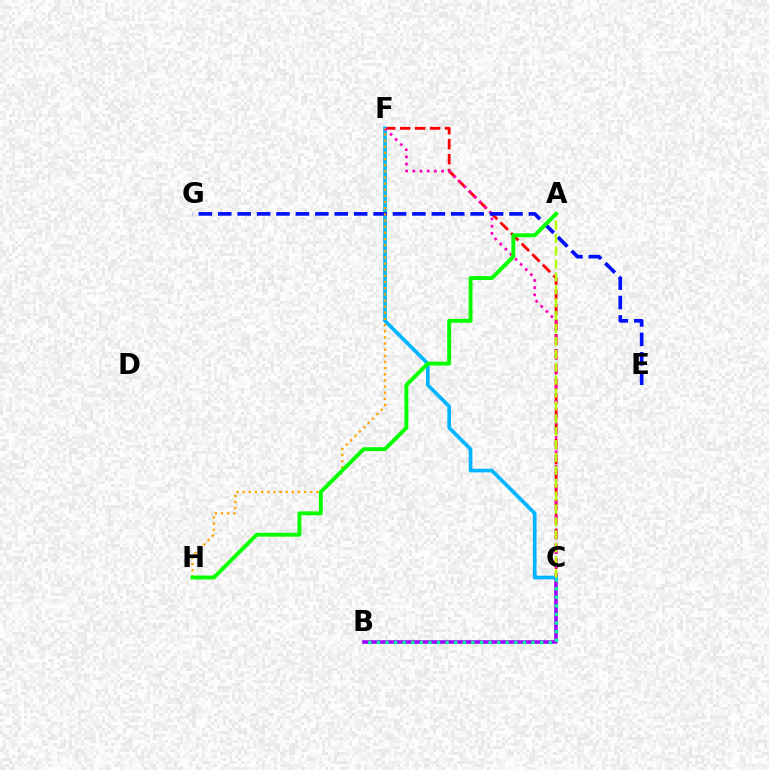{('C', 'F'): [{'color': '#ff0000', 'line_style': 'dashed', 'thickness': 2.03}, {'color': '#00b5ff', 'line_style': 'solid', 'thickness': 2.64}, {'color': '#ff00bd', 'line_style': 'dotted', 'thickness': 1.96}], ('B', 'C'): [{'color': '#9b00ff', 'line_style': 'solid', 'thickness': 2.56}, {'color': '#00ff9d', 'line_style': 'dotted', 'thickness': 2.33}], ('E', 'G'): [{'color': '#0010ff', 'line_style': 'dashed', 'thickness': 2.64}], ('F', 'H'): [{'color': '#ffa500', 'line_style': 'dotted', 'thickness': 1.67}], ('A', 'C'): [{'color': '#b3ff00', 'line_style': 'dashed', 'thickness': 1.75}], ('A', 'H'): [{'color': '#08ff00', 'line_style': 'solid', 'thickness': 2.82}]}